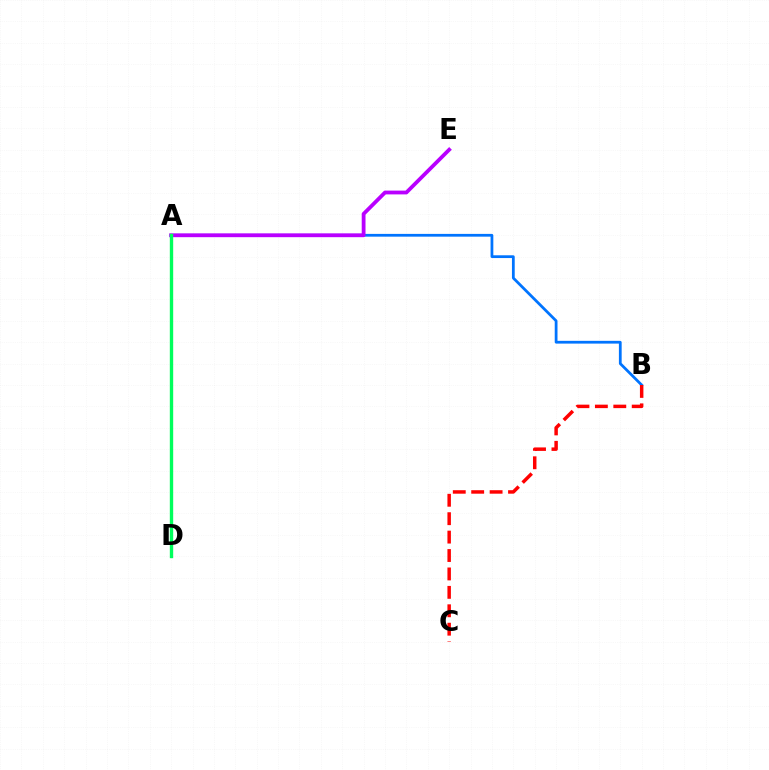{('A', 'B'): [{'color': '#0074ff', 'line_style': 'solid', 'thickness': 1.99}], ('A', 'D'): [{'color': '#d1ff00', 'line_style': 'dashed', 'thickness': 2.03}, {'color': '#00ff5c', 'line_style': 'solid', 'thickness': 2.42}], ('B', 'C'): [{'color': '#ff0000', 'line_style': 'dashed', 'thickness': 2.5}], ('A', 'E'): [{'color': '#b900ff', 'line_style': 'solid', 'thickness': 2.73}]}